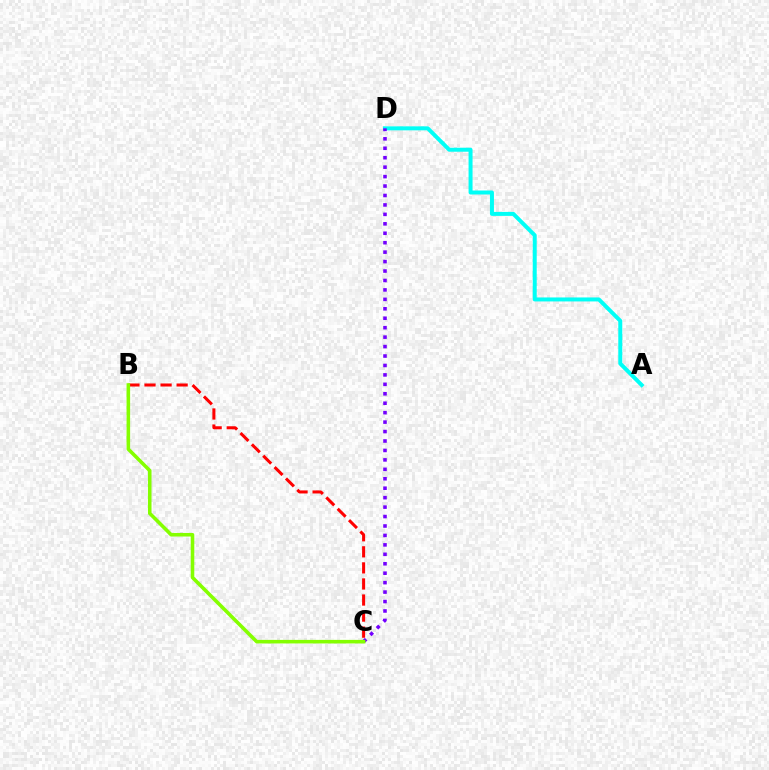{('A', 'D'): [{'color': '#00fff6', 'line_style': 'solid', 'thickness': 2.87}], ('C', 'D'): [{'color': '#7200ff', 'line_style': 'dotted', 'thickness': 2.57}], ('B', 'C'): [{'color': '#ff0000', 'line_style': 'dashed', 'thickness': 2.18}, {'color': '#84ff00', 'line_style': 'solid', 'thickness': 2.57}]}